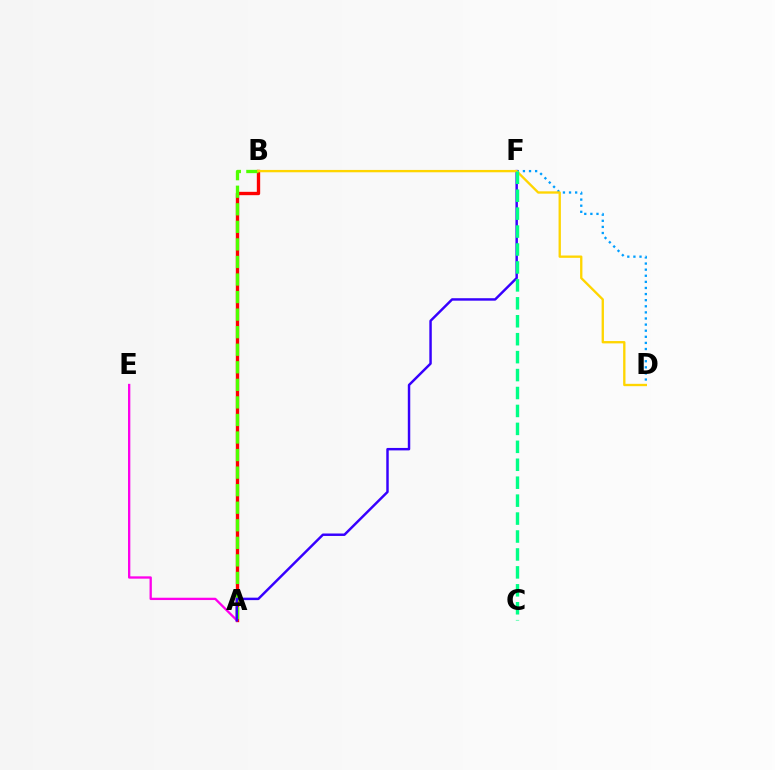{('A', 'B'): [{'color': '#ff0000', 'line_style': 'solid', 'thickness': 2.41}, {'color': '#4fff00', 'line_style': 'dashed', 'thickness': 2.38}], ('A', 'E'): [{'color': '#ff00ed', 'line_style': 'solid', 'thickness': 1.67}], ('D', 'F'): [{'color': '#009eff', 'line_style': 'dotted', 'thickness': 1.66}], ('A', 'F'): [{'color': '#3700ff', 'line_style': 'solid', 'thickness': 1.77}], ('B', 'D'): [{'color': '#ffd500', 'line_style': 'solid', 'thickness': 1.68}], ('C', 'F'): [{'color': '#00ff86', 'line_style': 'dashed', 'thickness': 2.44}]}